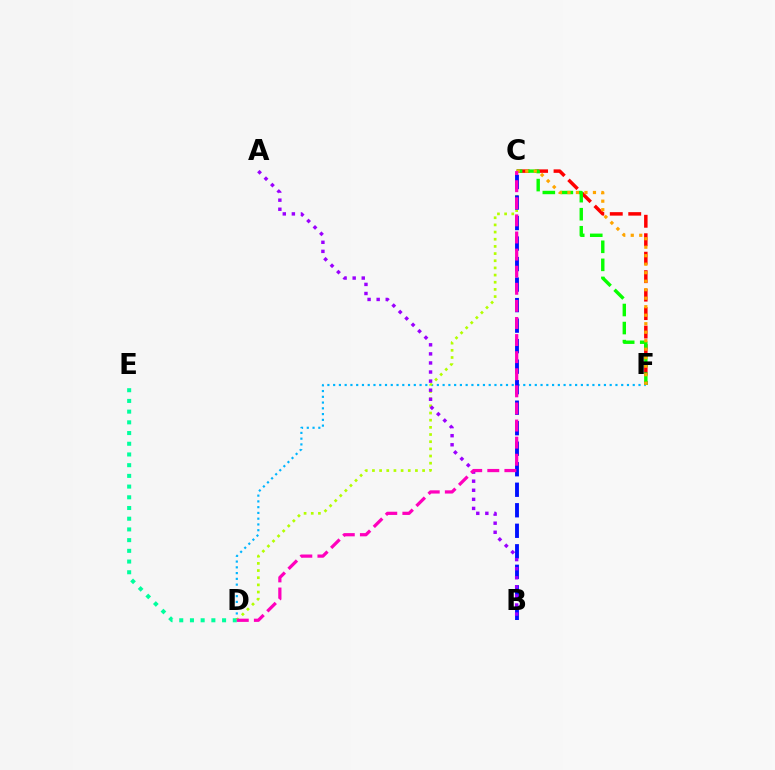{('D', 'F'): [{'color': '#00b5ff', 'line_style': 'dotted', 'thickness': 1.57}], ('D', 'E'): [{'color': '#00ff9d', 'line_style': 'dotted', 'thickness': 2.91}], ('C', 'D'): [{'color': '#b3ff00', 'line_style': 'dotted', 'thickness': 1.95}, {'color': '#ff00bd', 'line_style': 'dashed', 'thickness': 2.32}], ('B', 'C'): [{'color': '#0010ff', 'line_style': 'dashed', 'thickness': 2.79}], ('C', 'F'): [{'color': '#ff0000', 'line_style': 'dashed', 'thickness': 2.51}, {'color': '#08ff00', 'line_style': 'dashed', 'thickness': 2.45}, {'color': '#ffa500', 'line_style': 'dotted', 'thickness': 2.31}], ('A', 'B'): [{'color': '#9b00ff', 'line_style': 'dotted', 'thickness': 2.47}]}